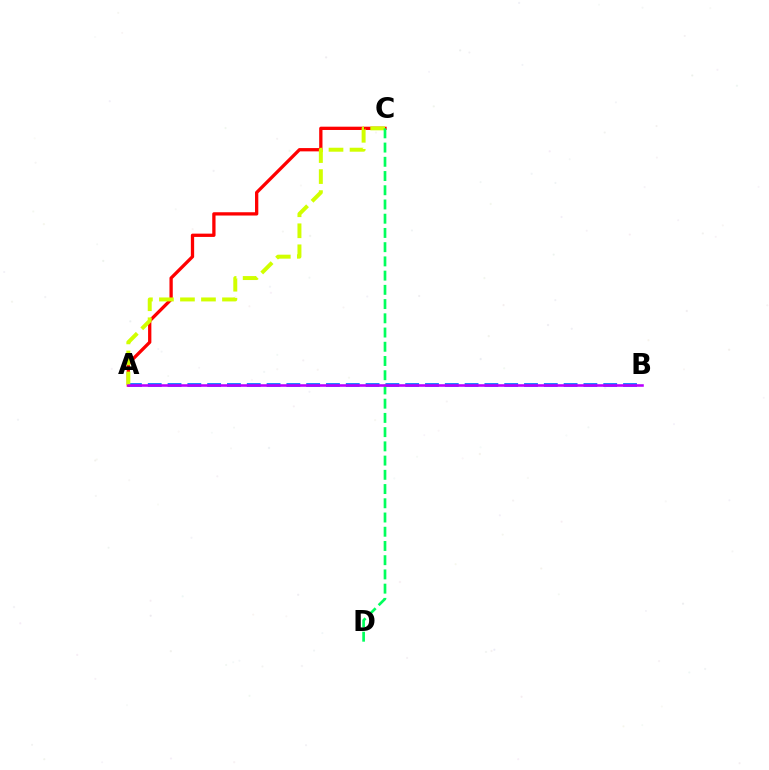{('A', 'B'): [{'color': '#0074ff', 'line_style': 'dashed', 'thickness': 2.69}, {'color': '#b900ff', 'line_style': 'solid', 'thickness': 1.86}], ('A', 'C'): [{'color': '#ff0000', 'line_style': 'solid', 'thickness': 2.37}, {'color': '#d1ff00', 'line_style': 'dashed', 'thickness': 2.86}], ('C', 'D'): [{'color': '#00ff5c', 'line_style': 'dashed', 'thickness': 1.93}]}